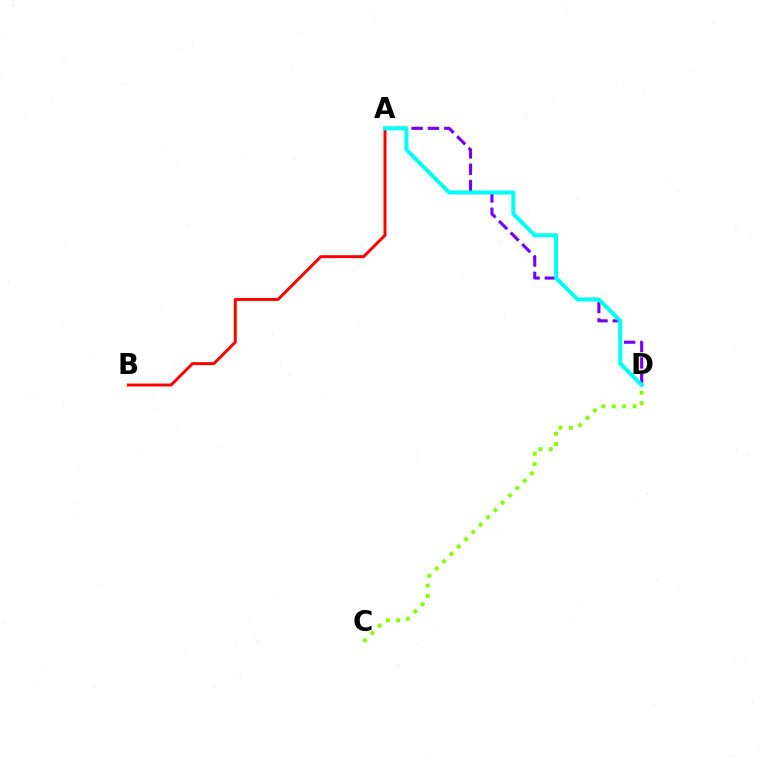{('A', 'B'): [{'color': '#ff0000', 'line_style': 'solid', 'thickness': 2.13}], ('A', 'D'): [{'color': '#7200ff', 'line_style': 'dashed', 'thickness': 2.22}, {'color': '#00fff6', 'line_style': 'solid', 'thickness': 2.87}], ('C', 'D'): [{'color': '#84ff00', 'line_style': 'dotted', 'thickness': 2.81}]}